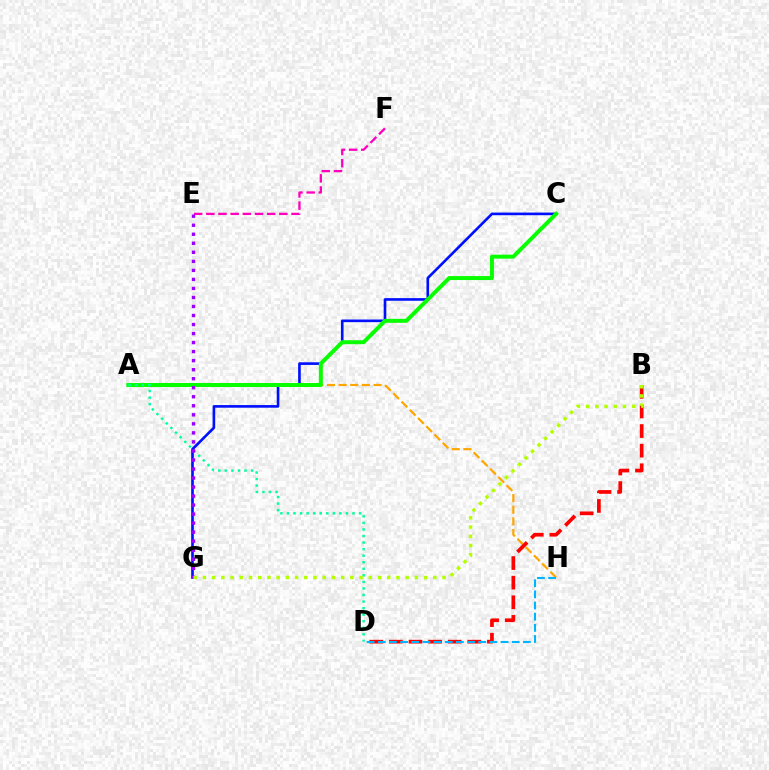{('C', 'G'): [{'color': '#0010ff', 'line_style': 'solid', 'thickness': 1.9}], ('E', 'F'): [{'color': '#ff00bd', 'line_style': 'dashed', 'thickness': 1.65}], ('A', 'H'): [{'color': '#ffa500', 'line_style': 'dashed', 'thickness': 1.58}], ('B', 'D'): [{'color': '#ff0000', 'line_style': 'dashed', 'thickness': 2.66}], ('A', 'C'): [{'color': '#08ff00', 'line_style': 'solid', 'thickness': 2.86}], ('A', 'D'): [{'color': '#00ff9d', 'line_style': 'dotted', 'thickness': 1.78}], ('E', 'G'): [{'color': '#9b00ff', 'line_style': 'dotted', 'thickness': 2.45}], ('D', 'H'): [{'color': '#00b5ff', 'line_style': 'dashed', 'thickness': 1.52}], ('B', 'G'): [{'color': '#b3ff00', 'line_style': 'dotted', 'thickness': 2.5}]}